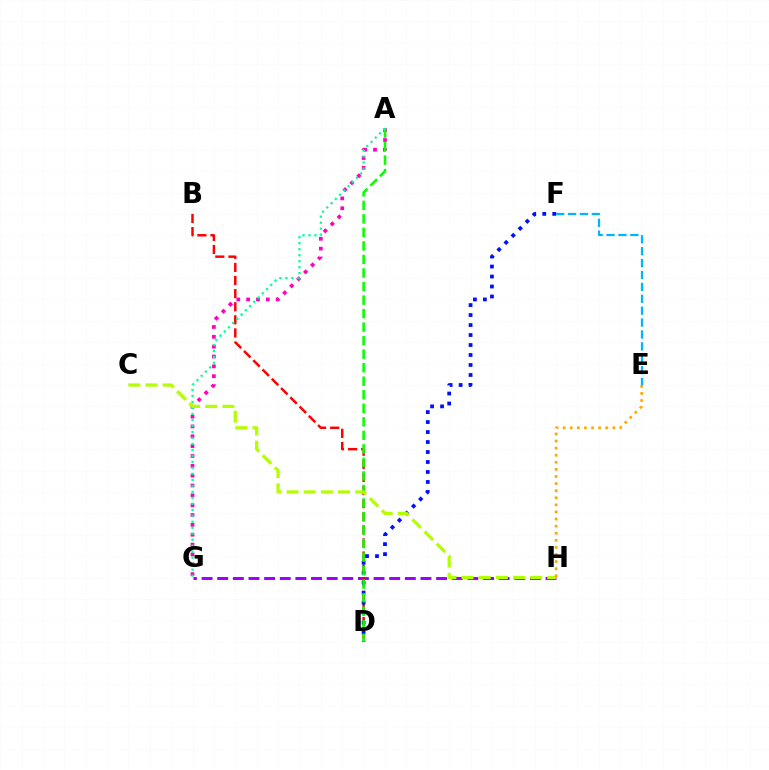{('G', 'H'): [{'color': '#9b00ff', 'line_style': 'dashed', 'thickness': 2.12}], ('B', 'D'): [{'color': '#ff0000', 'line_style': 'dashed', 'thickness': 1.78}], ('D', 'F'): [{'color': '#0010ff', 'line_style': 'dotted', 'thickness': 2.71}], ('A', 'G'): [{'color': '#ff00bd', 'line_style': 'dotted', 'thickness': 2.68}, {'color': '#00ff9d', 'line_style': 'dotted', 'thickness': 1.63}], ('A', 'D'): [{'color': '#08ff00', 'line_style': 'dashed', 'thickness': 1.84}], ('E', 'F'): [{'color': '#00b5ff', 'line_style': 'dashed', 'thickness': 1.62}], ('C', 'H'): [{'color': '#b3ff00', 'line_style': 'dashed', 'thickness': 2.33}], ('E', 'H'): [{'color': '#ffa500', 'line_style': 'dotted', 'thickness': 1.93}]}